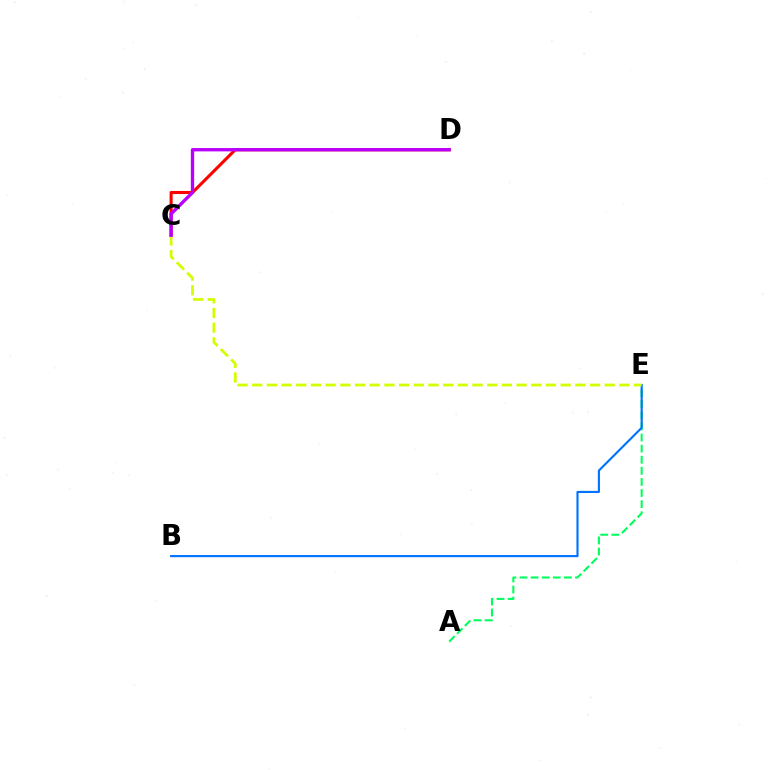{('A', 'E'): [{'color': '#00ff5c', 'line_style': 'dashed', 'thickness': 1.51}], ('B', 'E'): [{'color': '#0074ff', 'line_style': 'solid', 'thickness': 1.54}], ('C', 'D'): [{'color': '#ff0000', 'line_style': 'solid', 'thickness': 2.21}, {'color': '#b900ff', 'line_style': 'solid', 'thickness': 2.4}], ('C', 'E'): [{'color': '#d1ff00', 'line_style': 'dashed', 'thickness': 2.0}]}